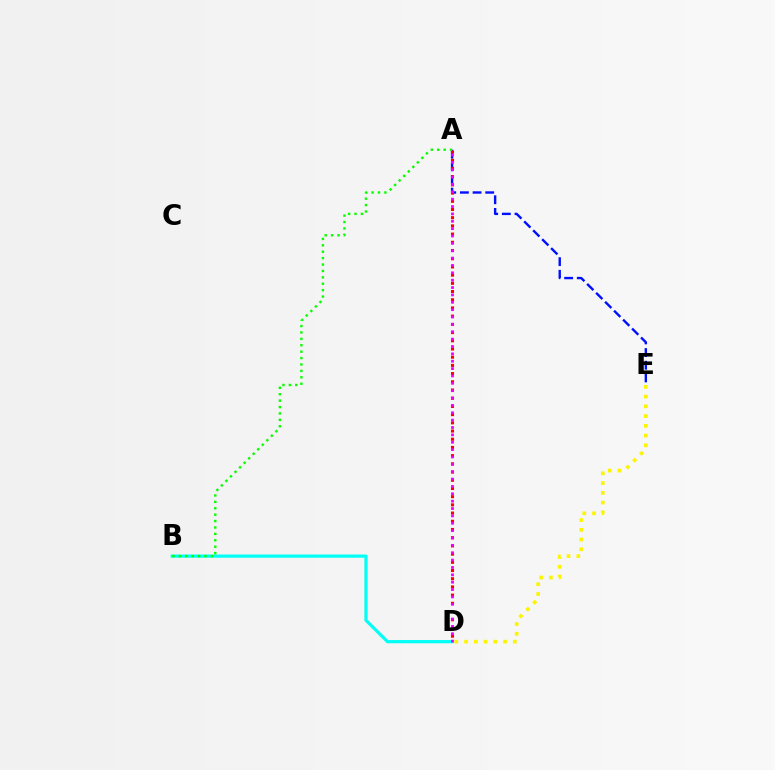{('B', 'D'): [{'color': '#00fff6', 'line_style': 'solid', 'thickness': 2.3}], ('A', 'E'): [{'color': '#0010ff', 'line_style': 'dashed', 'thickness': 1.72}], ('A', 'D'): [{'color': '#ff0000', 'line_style': 'dotted', 'thickness': 2.23}, {'color': '#ee00ff', 'line_style': 'dotted', 'thickness': 2.0}], ('A', 'B'): [{'color': '#08ff00', 'line_style': 'dotted', 'thickness': 1.74}], ('D', 'E'): [{'color': '#fcf500', 'line_style': 'dotted', 'thickness': 2.65}]}